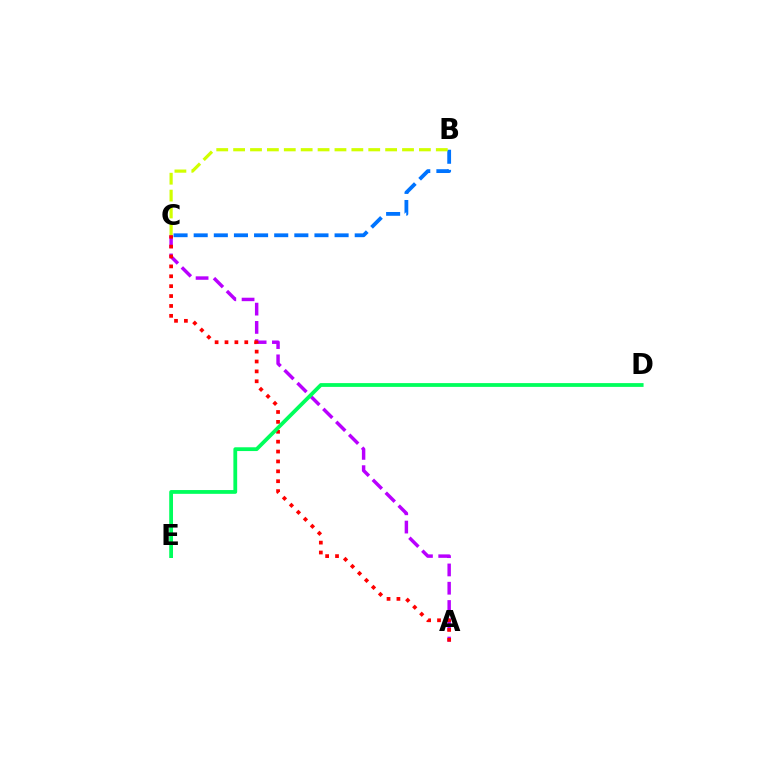{('A', 'C'): [{'color': '#b900ff', 'line_style': 'dashed', 'thickness': 2.48}, {'color': '#ff0000', 'line_style': 'dotted', 'thickness': 2.69}], ('B', 'C'): [{'color': '#0074ff', 'line_style': 'dashed', 'thickness': 2.73}, {'color': '#d1ff00', 'line_style': 'dashed', 'thickness': 2.29}], ('D', 'E'): [{'color': '#00ff5c', 'line_style': 'solid', 'thickness': 2.73}]}